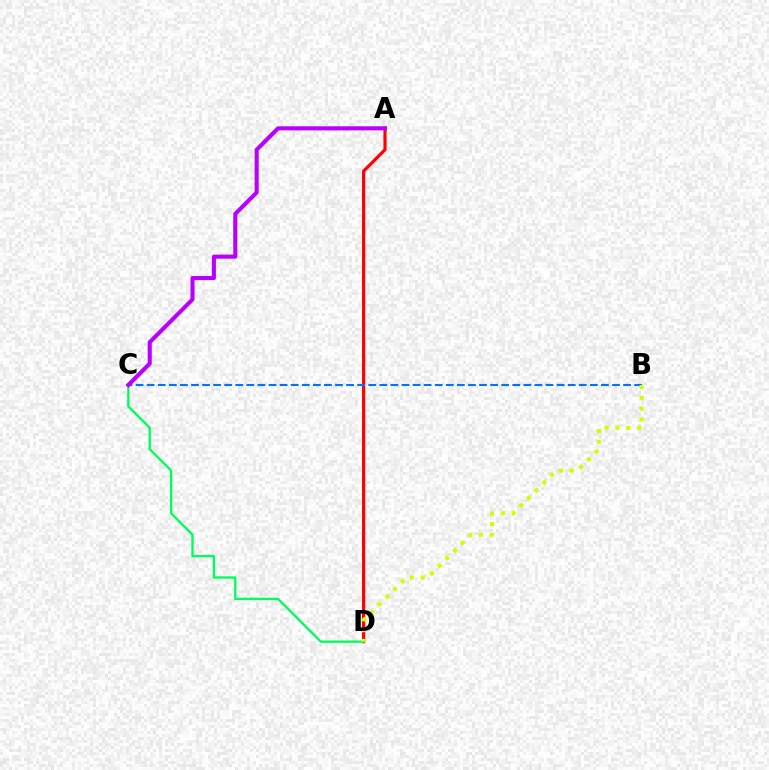{('A', 'D'): [{'color': '#ff0000', 'line_style': 'solid', 'thickness': 2.28}], ('B', 'C'): [{'color': '#0074ff', 'line_style': 'dashed', 'thickness': 1.51}], ('C', 'D'): [{'color': '#00ff5c', 'line_style': 'solid', 'thickness': 1.68}], ('A', 'C'): [{'color': '#b900ff', 'line_style': 'solid', 'thickness': 2.93}], ('B', 'D'): [{'color': '#d1ff00', 'line_style': 'dotted', 'thickness': 2.94}]}